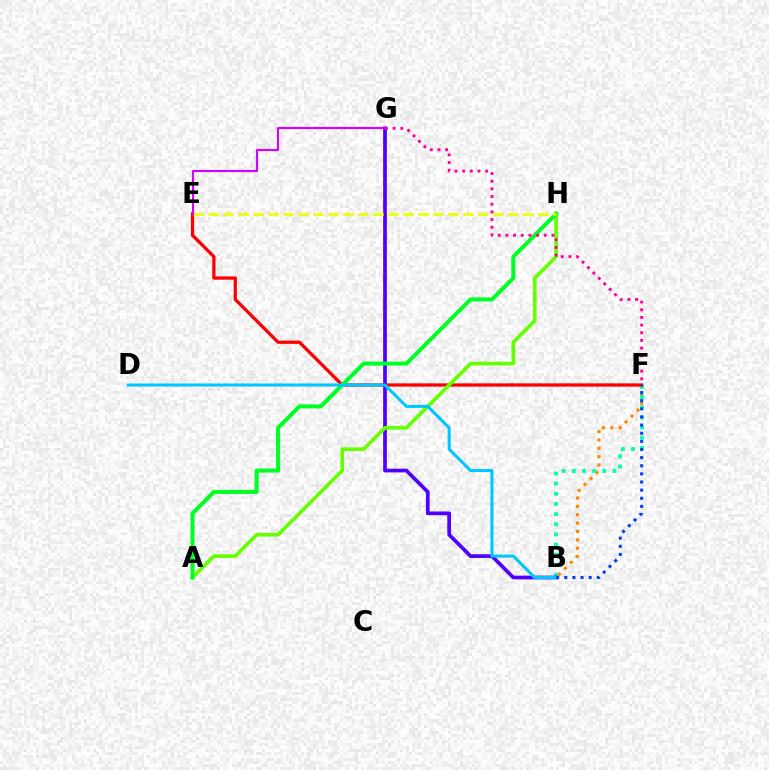{('B', 'F'): [{'color': '#ff8800', 'line_style': 'dotted', 'thickness': 2.27}, {'color': '#00ffaf', 'line_style': 'dotted', 'thickness': 2.76}, {'color': '#003fff', 'line_style': 'dotted', 'thickness': 2.21}], ('E', 'F'): [{'color': '#ff0000', 'line_style': 'solid', 'thickness': 2.35}], ('B', 'G'): [{'color': '#4f00ff', 'line_style': 'solid', 'thickness': 2.67}], ('A', 'H'): [{'color': '#66ff00', 'line_style': 'solid', 'thickness': 2.64}, {'color': '#00ff27', 'line_style': 'solid', 'thickness': 2.9}], ('B', 'D'): [{'color': '#00c7ff', 'line_style': 'solid', 'thickness': 2.2}], ('E', 'H'): [{'color': '#eeff00', 'line_style': 'dashed', 'thickness': 2.03}], ('F', 'G'): [{'color': '#ff00a0', 'line_style': 'dotted', 'thickness': 2.08}], ('E', 'G'): [{'color': '#d600ff', 'line_style': 'solid', 'thickness': 1.54}]}